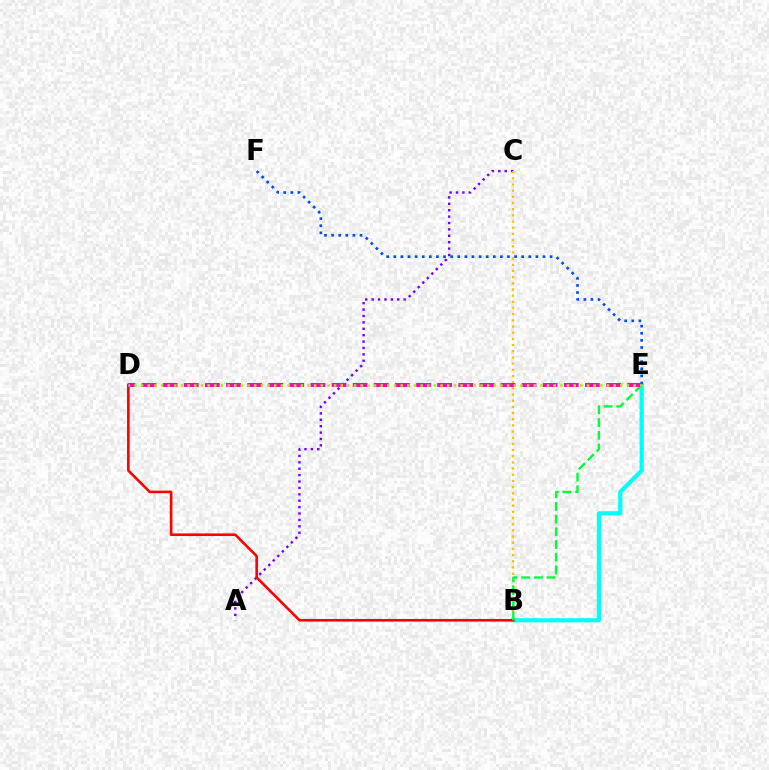{('A', 'C'): [{'color': '#7200ff', 'line_style': 'dotted', 'thickness': 1.74}], ('B', 'E'): [{'color': '#00fff6', 'line_style': 'solid', 'thickness': 2.99}, {'color': '#00ff39', 'line_style': 'dashed', 'thickness': 1.72}], ('B', 'D'): [{'color': '#ff0000', 'line_style': 'solid', 'thickness': 1.87}], ('B', 'C'): [{'color': '#ffbd00', 'line_style': 'dotted', 'thickness': 1.68}], ('E', 'F'): [{'color': '#004bff', 'line_style': 'dotted', 'thickness': 1.93}], ('D', 'E'): [{'color': '#ff00cf', 'line_style': 'dashed', 'thickness': 2.87}, {'color': '#84ff00', 'line_style': 'dotted', 'thickness': 1.81}]}